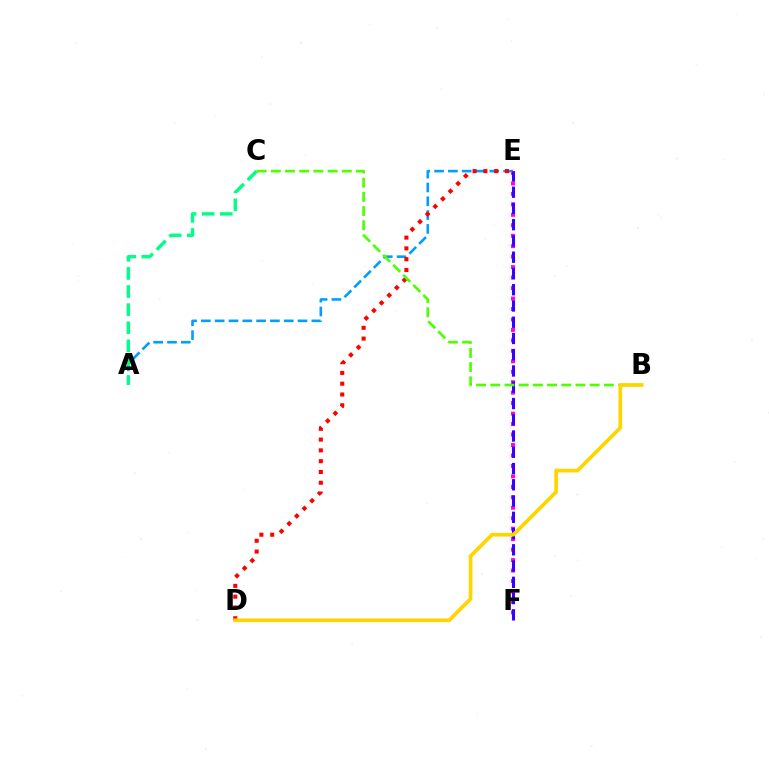{('A', 'E'): [{'color': '#009eff', 'line_style': 'dashed', 'thickness': 1.88}], ('E', 'F'): [{'color': '#ff00ed', 'line_style': 'dotted', 'thickness': 2.84}, {'color': '#3700ff', 'line_style': 'dashed', 'thickness': 2.21}], ('D', 'E'): [{'color': '#ff0000', 'line_style': 'dotted', 'thickness': 2.93}], ('A', 'C'): [{'color': '#00ff86', 'line_style': 'dashed', 'thickness': 2.46}], ('B', 'C'): [{'color': '#4fff00', 'line_style': 'dashed', 'thickness': 1.93}], ('B', 'D'): [{'color': '#ffd500', 'line_style': 'solid', 'thickness': 2.67}]}